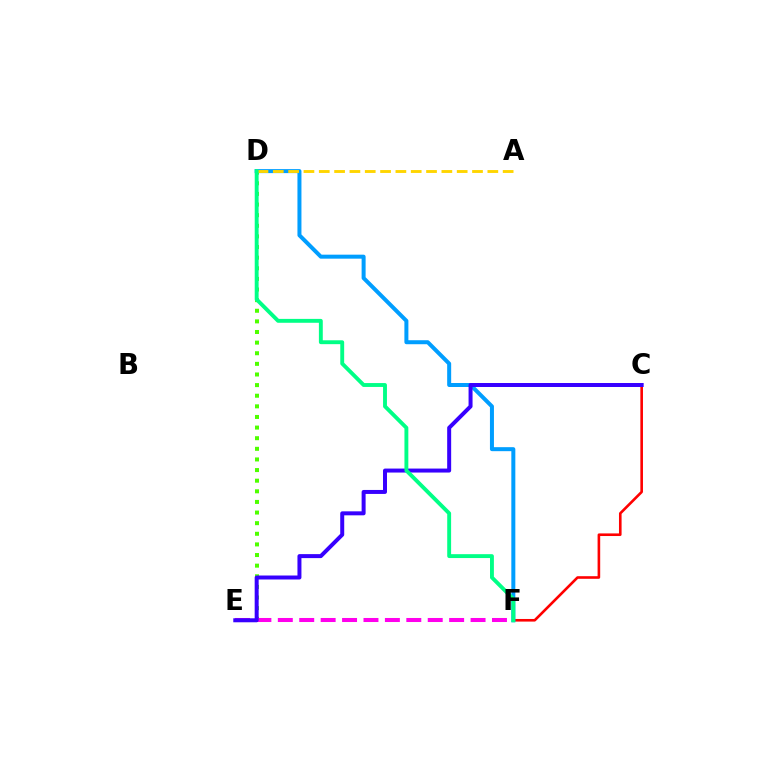{('C', 'F'): [{'color': '#ff0000', 'line_style': 'solid', 'thickness': 1.88}], ('D', 'F'): [{'color': '#009eff', 'line_style': 'solid', 'thickness': 2.88}, {'color': '#00ff86', 'line_style': 'solid', 'thickness': 2.8}], ('D', 'E'): [{'color': '#4fff00', 'line_style': 'dotted', 'thickness': 2.89}], ('E', 'F'): [{'color': '#ff00ed', 'line_style': 'dashed', 'thickness': 2.91}], ('C', 'E'): [{'color': '#3700ff', 'line_style': 'solid', 'thickness': 2.87}], ('A', 'D'): [{'color': '#ffd500', 'line_style': 'dashed', 'thickness': 2.08}]}